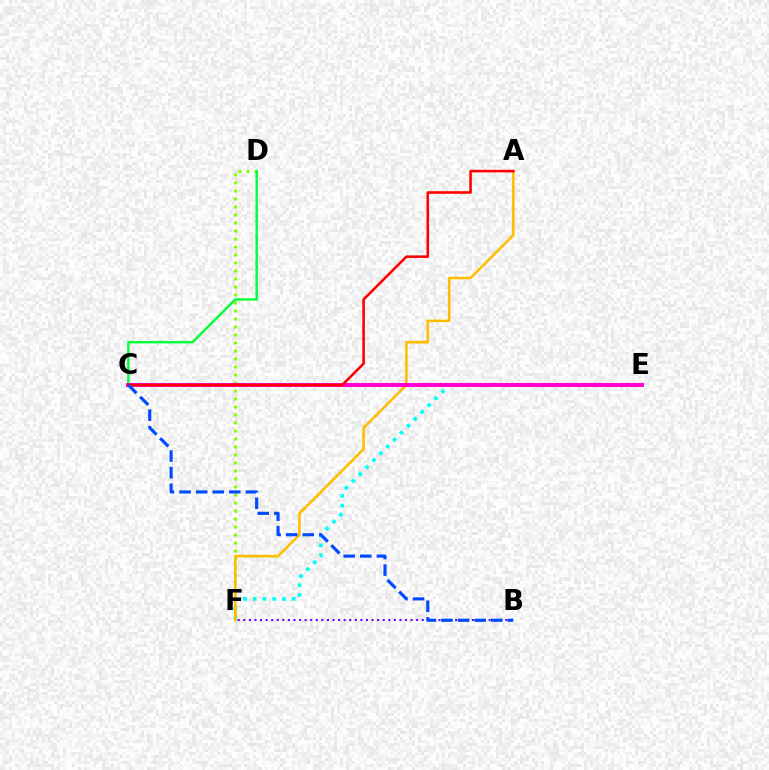{('E', 'F'): [{'color': '#00fff6', 'line_style': 'dotted', 'thickness': 2.65}], ('D', 'F'): [{'color': '#84ff00', 'line_style': 'dotted', 'thickness': 2.17}], ('A', 'F'): [{'color': '#ffbd00', 'line_style': 'solid', 'thickness': 1.86}], ('B', 'F'): [{'color': '#7200ff', 'line_style': 'dotted', 'thickness': 1.51}], ('C', 'D'): [{'color': '#00ff39', 'line_style': 'solid', 'thickness': 1.72}], ('C', 'E'): [{'color': '#ff00cf', 'line_style': 'solid', 'thickness': 2.83}], ('A', 'C'): [{'color': '#ff0000', 'line_style': 'solid', 'thickness': 1.86}], ('B', 'C'): [{'color': '#004bff', 'line_style': 'dashed', 'thickness': 2.26}]}